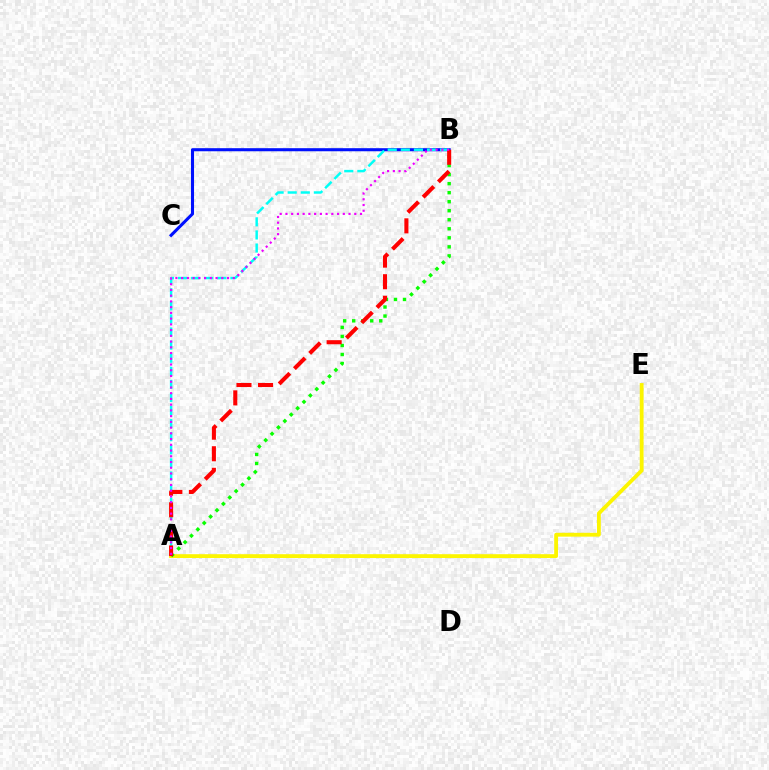{('B', 'C'): [{'color': '#0010ff', 'line_style': 'solid', 'thickness': 2.21}], ('A', 'B'): [{'color': '#00fff6', 'line_style': 'dashed', 'thickness': 1.78}, {'color': '#08ff00', 'line_style': 'dotted', 'thickness': 2.45}, {'color': '#ff0000', 'line_style': 'dashed', 'thickness': 2.93}, {'color': '#ee00ff', 'line_style': 'dotted', 'thickness': 1.56}], ('A', 'E'): [{'color': '#fcf500', 'line_style': 'solid', 'thickness': 2.76}]}